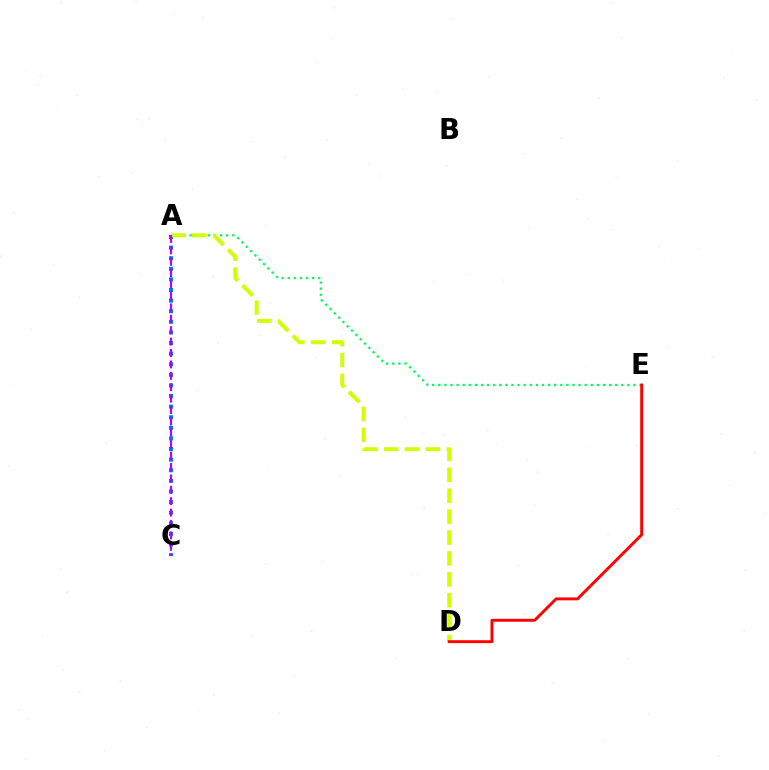{('A', 'E'): [{'color': '#00ff5c', 'line_style': 'dotted', 'thickness': 1.66}], ('A', 'C'): [{'color': '#0074ff', 'line_style': 'dotted', 'thickness': 2.88}, {'color': '#b900ff', 'line_style': 'dashed', 'thickness': 1.55}], ('A', 'D'): [{'color': '#d1ff00', 'line_style': 'dashed', 'thickness': 2.84}], ('D', 'E'): [{'color': '#ff0000', 'line_style': 'solid', 'thickness': 2.09}]}